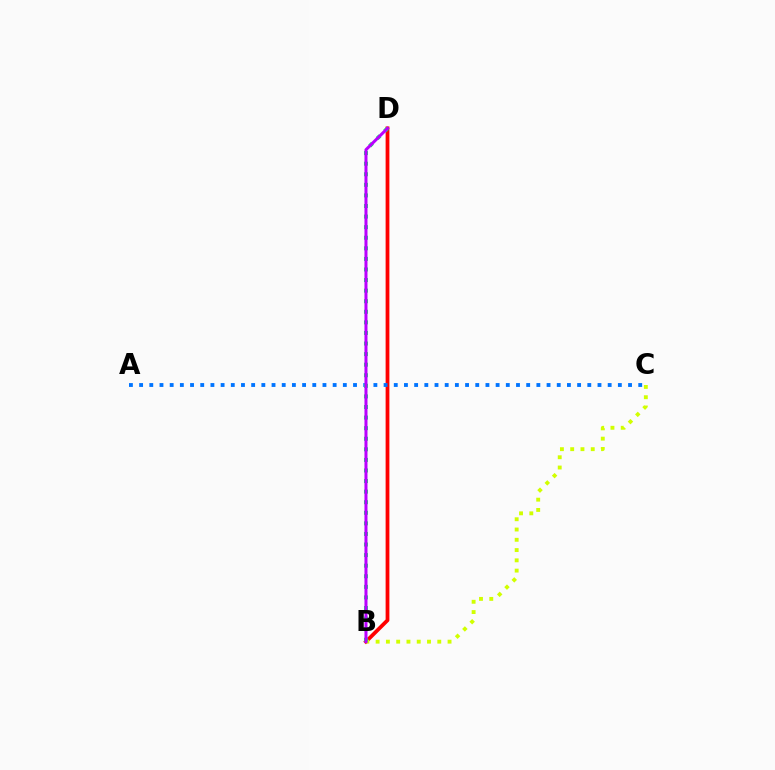{('B', 'D'): [{'color': '#ff0000', 'line_style': 'solid', 'thickness': 2.71}, {'color': '#00ff5c', 'line_style': 'dotted', 'thickness': 2.87}, {'color': '#b900ff', 'line_style': 'solid', 'thickness': 2.18}], ('A', 'C'): [{'color': '#0074ff', 'line_style': 'dotted', 'thickness': 2.77}], ('B', 'C'): [{'color': '#d1ff00', 'line_style': 'dotted', 'thickness': 2.79}]}